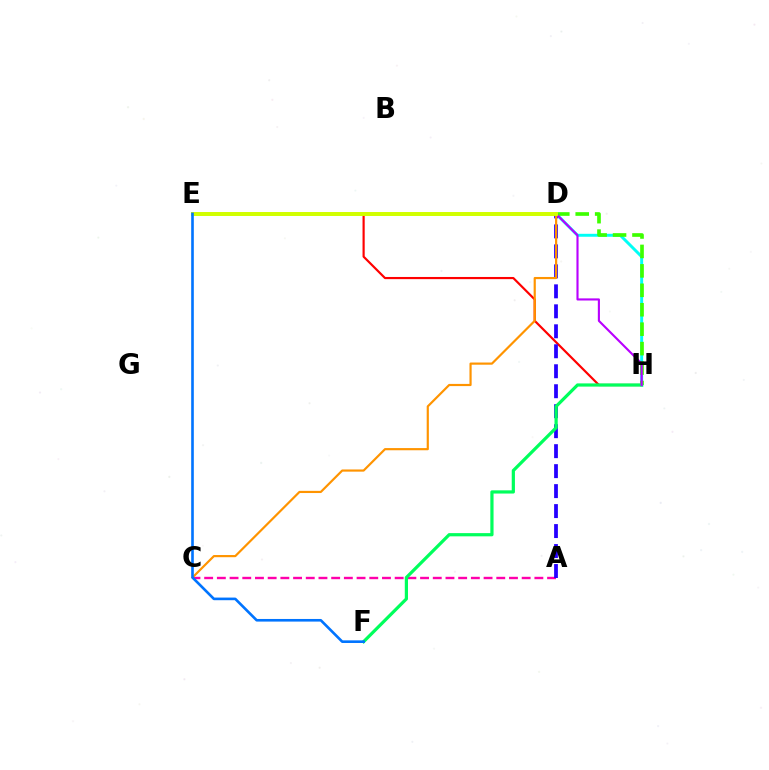{('E', 'H'): [{'color': '#ff0000', 'line_style': 'solid', 'thickness': 1.56}, {'color': '#b900ff', 'line_style': 'solid', 'thickness': 1.53}], ('D', 'H'): [{'color': '#00fff6', 'line_style': 'solid', 'thickness': 2.12}, {'color': '#3dff00', 'line_style': 'dashed', 'thickness': 2.64}], ('A', 'C'): [{'color': '#ff00ac', 'line_style': 'dashed', 'thickness': 1.73}], ('A', 'D'): [{'color': '#2500ff', 'line_style': 'dashed', 'thickness': 2.71}], ('F', 'H'): [{'color': '#00ff5c', 'line_style': 'solid', 'thickness': 2.31}], ('C', 'D'): [{'color': '#ff9400', 'line_style': 'solid', 'thickness': 1.57}], ('D', 'E'): [{'color': '#d1ff00', 'line_style': 'solid', 'thickness': 2.85}], ('E', 'F'): [{'color': '#0074ff', 'line_style': 'solid', 'thickness': 1.89}]}